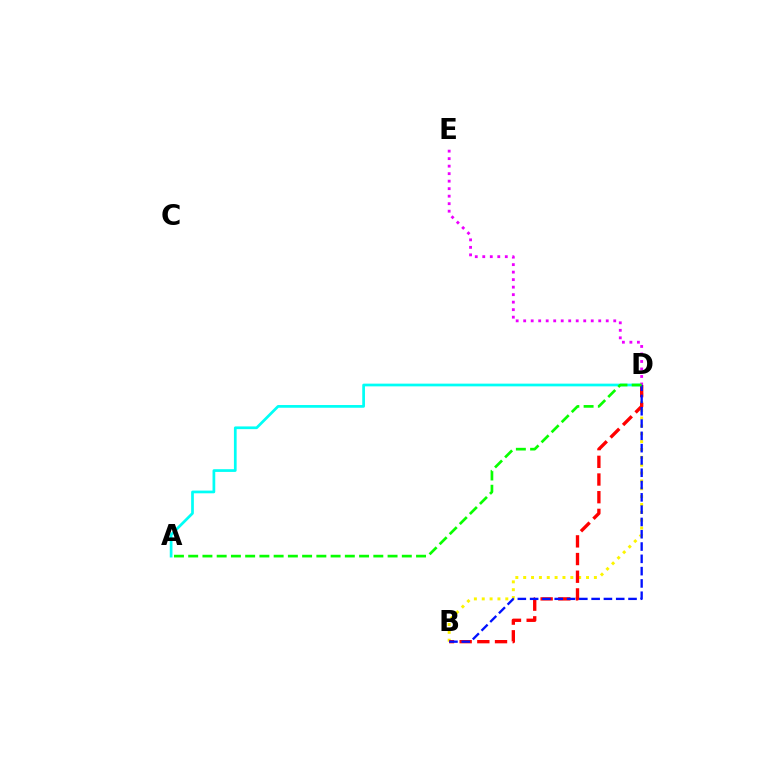{('A', 'D'): [{'color': '#00fff6', 'line_style': 'solid', 'thickness': 1.96}, {'color': '#08ff00', 'line_style': 'dashed', 'thickness': 1.93}], ('B', 'D'): [{'color': '#fcf500', 'line_style': 'dotted', 'thickness': 2.13}, {'color': '#ff0000', 'line_style': 'dashed', 'thickness': 2.4}, {'color': '#0010ff', 'line_style': 'dashed', 'thickness': 1.67}], ('D', 'E'): [{'color': '#ee00ff', 'line_style': 'dotted', 'thickness': 2.04}]}